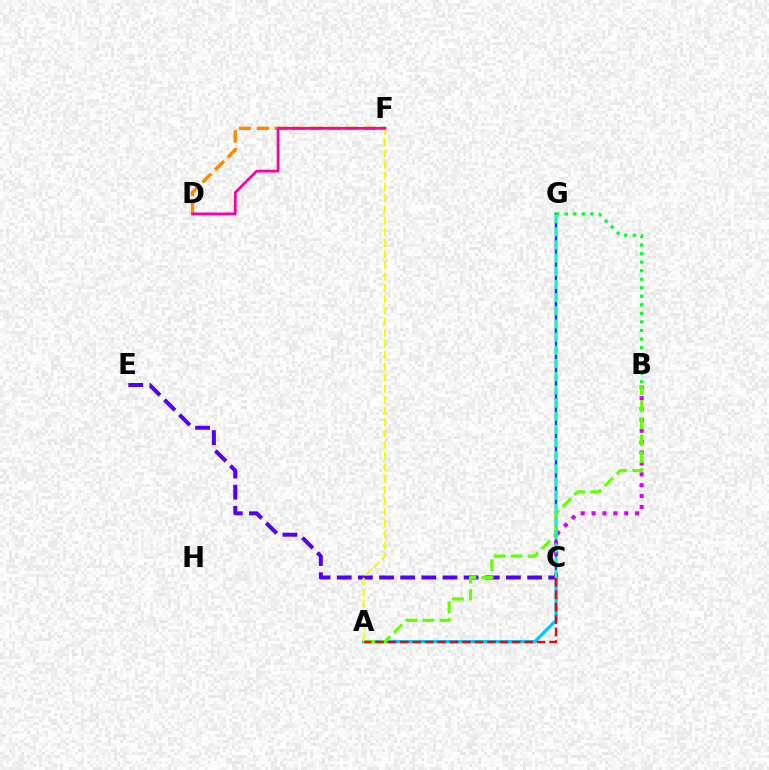{('D', 'F'): [{'color': '#ff8800', 'line_style': 'dashed', 'thickness': 2.42}, {'color': '#ff00a0', 'line_style': 'solid', 'thickness': 1.98}], ('A', 'C'): [{'color': '#00c7ff', 'line_style': 'solid', 'thickness': 2.37}, {'color': '#ff0000', 'line_style': 'dashed', 'thickness': 1.69}], ('C', 'E'): [{'color': '#4f00ff', 'line_style': 'dashed', 'thickness': 2.87}], ('C', 'G'): [{'color': '#003fff', 'line_style': 'solid', 'thickness': 1.78}, {'color': '#00ffaf', 'line_style': 'dashed', 'thickness': 1.79}], ('B', 'C'): [{'color': '#d600ff', 'line_style': 'dotted', 'thickness': 2.96}], ('A', 'B'): [{'color': '#66ff00', 'line_style': 'dashed', 'thickness': 2.3}], ('A', 'F'): [{'color': '#eeff00', 'line_style': 'dashed', 'thickness': 1.52}], ('B', 'G'): [{'color': '#00ff27', 'line_style': 'dotted', 'thickness': 2.32}]}